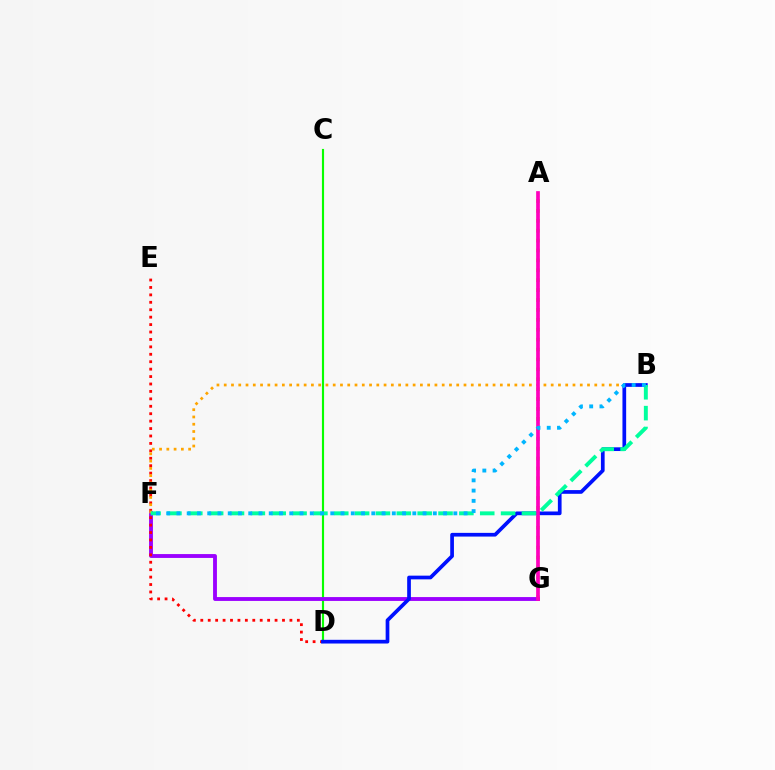{('A', 'G'): [{'color': '#b3ff00', 'line_style': 'dotted', 'thickness': 2.69}, {'color': '#ff00bd', 'line_style': 'solid', 'thickness': 2.66}], ('C', 'D'): [{'color': '#08ff00', 'line_style': 'solid', 'thickness': 1.55}], ('F', 'G'): [{'color': '#9b00ff', 'line_style': 'solid', 'thickness': 2.78}], ('D', 'E'): [{'color': '#ff0000', 'line_style': 'dotted', 'thickness': 2.02}], ('B', 'F'): [{'color': '#ffa500', 'line_style': 'dotted', 'thickness': 1.97}, {'color': '#00ff9d', 'line_style': 'dashed', 'thickness': 2.83}, {'color': '#00b5ff', 'line_style': 'dotted', 'thickness': 2.79}], ('B', 'D'): [{'color': '#0010ff', 'line_style': 'solid', 'thickness': 2.67}]}